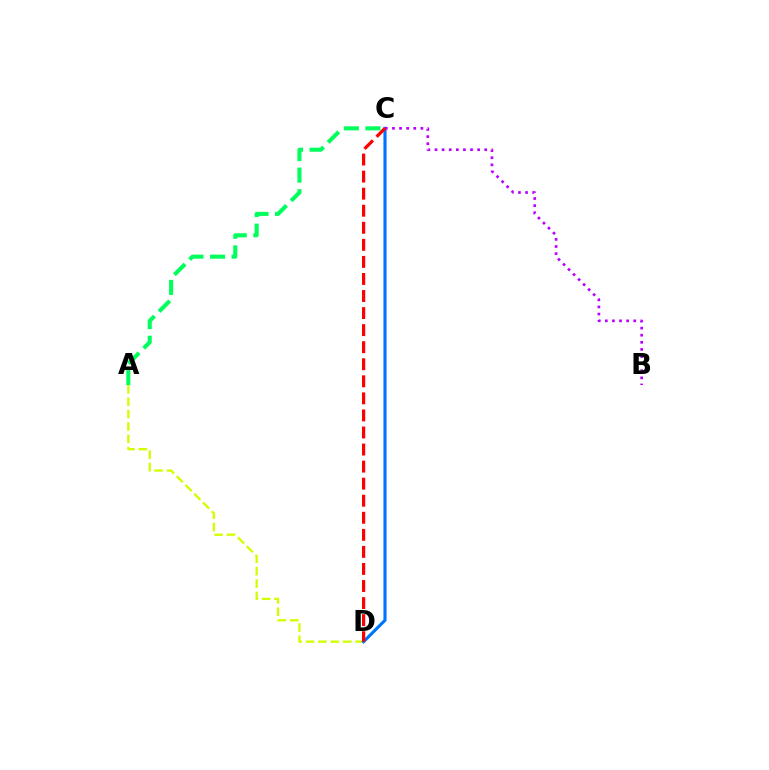{('A', 'D'): [{'color': '#d1ff00', 'line_style': 'dashed', 'thickness': 1.68}], ('A', 'C'): [{'color': '#00ff5c', 'line_style': 'dashed', 'thickness': 2.93}], ('C', 'D'): [{'color': '#0074ff', 'line_style': 'solid', 'thickness': 2.25}, {'color': '#ff0000', 'line_style': 'dashed', 'thickness': 2.32}], ('B', 'C'): [{'color': '#b900ff', 'line_style': 'dotted', 'thickness': 1.93}]}